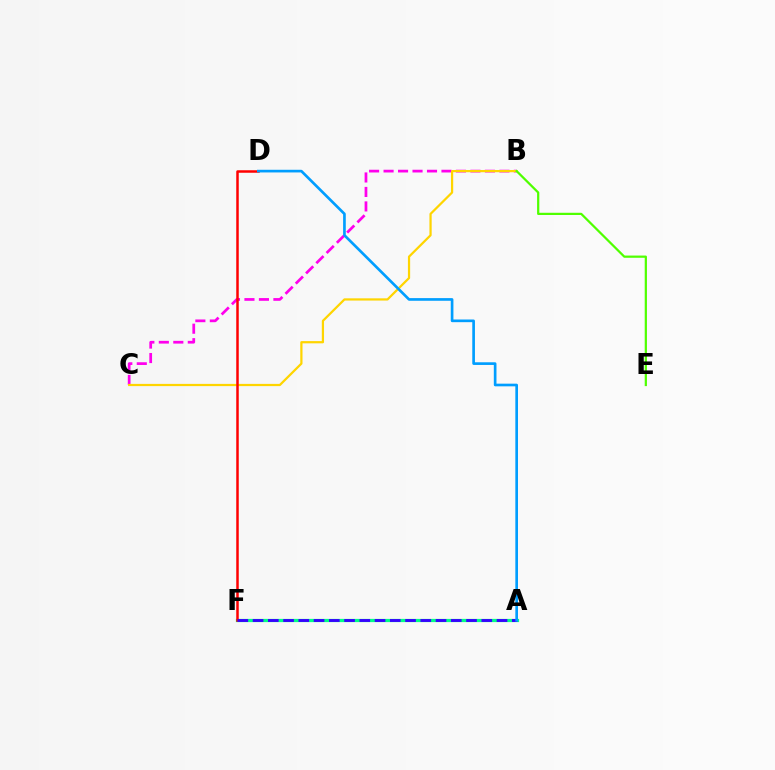{('B', 'C'): [{'color': '#ff00ed', 'line_style': 'dashed', 'thickness': 1.97}, {'color': '#ffd500', 'line_style': 'solid', 'thickness': 1.6}], ('A', 'F'): [{'color': '#00ff86', 'line_style': 'solid', 'thickness': 2.32}, {'color': '#3700ff', 'line_style': 'dashed', 'thickness': 2.07}], ('D', 'F'): [{'color': '#ff0000', 'line_style': 'solid', 'thickness': 1.8}], ('B', 'E'): [{'color': '#4fff00', 'line_style': 'solid', 'thickness': 1.6}], ('A', 'D'): [{'color': '#009eff', 'line_style': 'solid', 'thickness': 1.92}]}